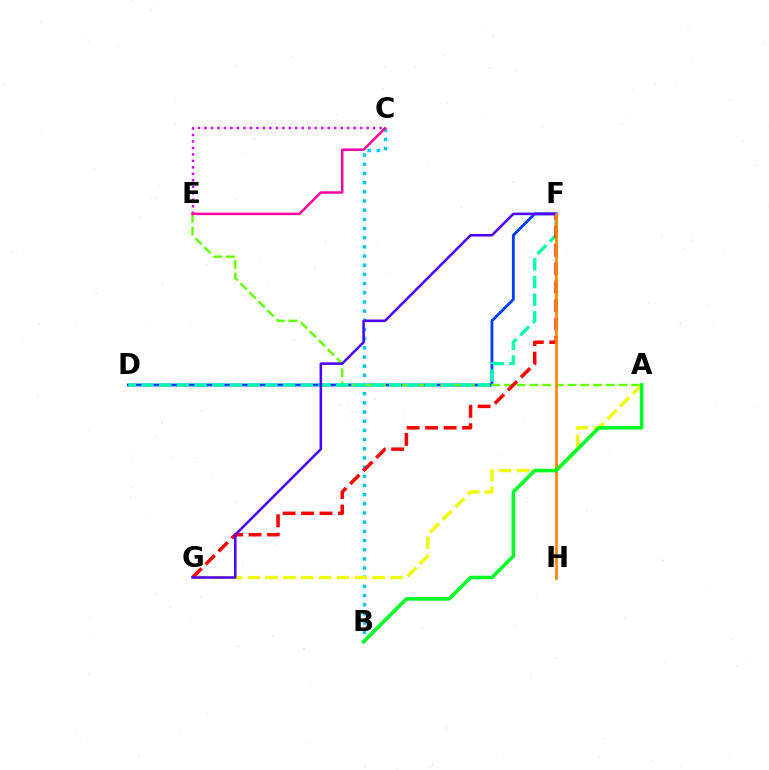{('D', 'F'): [{'color': '#003fff', 'line_style': 'solid', 'thickness': 2.04}, {'color': '#00ffaf', 'line_style': 'dashed', 'thickness': 2.4}], ('B', 'C'): [{'color': '#00c7ff', 'line_style': 'dotted', 'thickness': 2.49}], ('A', 'E'): [{'color': '#66ff00', 'line_style': 'dashed', 'thickness': 1.73}], ('C', 'E'): [{'color': '#d600ff', 'line_style': 'dotted', 'thickness': 1.76}, {'color': '#ff00a0', 'line_style': 'solid', 'thickness': 1.78}], ('A', 'G'): [{'color': '#eeff00', 'line_style': 'dashed', 'thickness': 2.42}], ('F', 'G'): [{'color': '#ff0000', 'line_style': 'dashed', 'thickness': 2.51}, {'color': '#4f00ff', 'line_style': 'solid', 'thickness': 1.84}], ('F', 'H'): [{'color': '#ff8800', 'line_style': 'solid', 'thickness': 1.98}], ('A', 'B'): [{'color': '#00ff27', 'line_style': 'solid', 'thickness': 2.56}]}